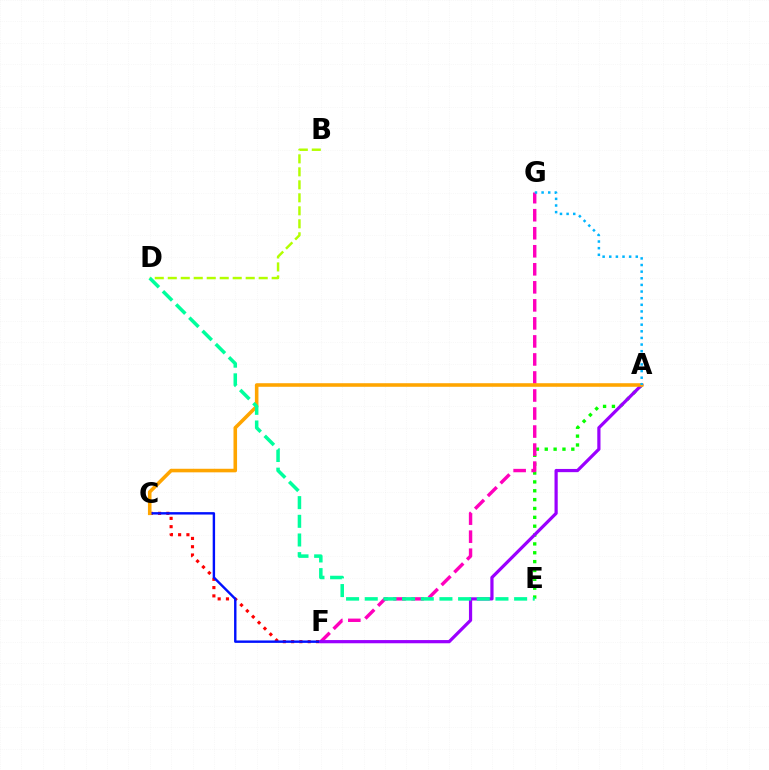{('A', 'E'): [{'color': '#08ff00', 'line_style': 'dotted', 'thickness': 2.41}], ('C', 'F'): [{'color': '#ff0000', 'line_style': 'dotted', 'thickness': 2.25}, {'color': '#0010ff', 'line_style': 'solid', 'thickness': 1.74}], ('F', 'G'): [{'color': '#ff00bd', 'line_style': 'dashed', 'thickness': 2.45}], ('A', 'F'): [{'color': '#9b00ff', 'line_style': 'solid', 'thickness': 2.31}], ('A', 'C'): [{'color': '#ffa500', 'line_style': 'solid', 'thickness': 2.57}], ('B', 'D'): [{'color': '#b3ff00', 'line_style': 'dashed', 'thickness': 1.76}], ('D', 'E'): [{'color': '#00ff9d', 'line_style': 'dashed', 'thickness': 2.54}], ('A', 'G'): [{'color': '#00b5ff', 'line_style': 'dotted', 'thickness': 1.8}]}